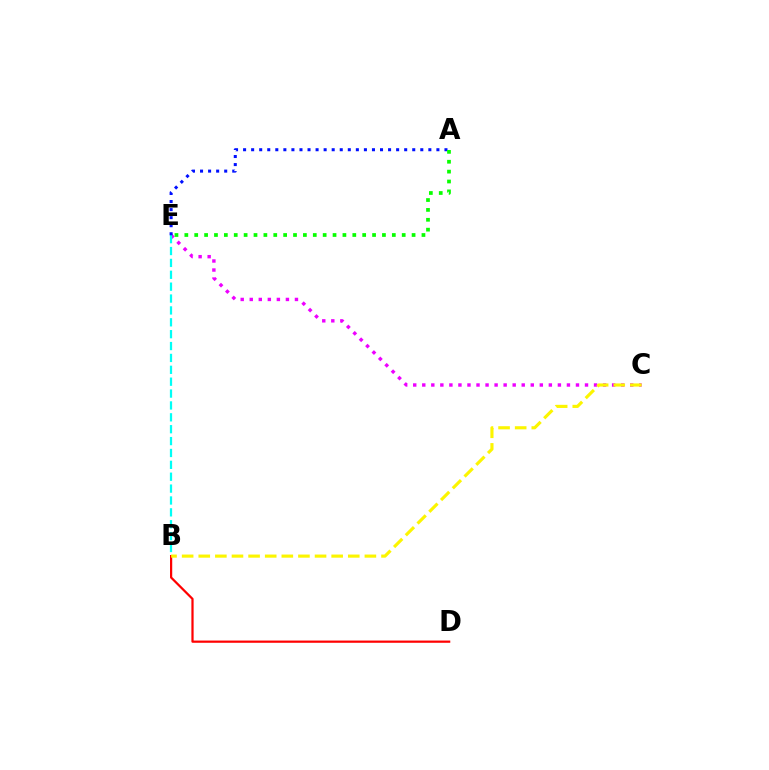{('C', 'E'): [{'color': '#ee00ff', 'line_style': 'dotted', 'thickness': 2.46}], ('B', 'E'): [{'color': '#00fff6', 'line_style': 'dashed', 'thickness': 1.61}], ('A', 'E'): [{'color': '#0010ff', 'line_style': 'dotted', 'thickness': 2.19}, {'color': '#08ff00', 'line_style': 'dotted', 'thickness': 2.68}], ('B', 'D'): [{'color': '#ff0000', 'line_style': 'solid', 'thickness': 1.6}], ('B', 'C'): [{'color': '#fcf500', 'line_style': 'dashed', 'thickness': 2.26}]}